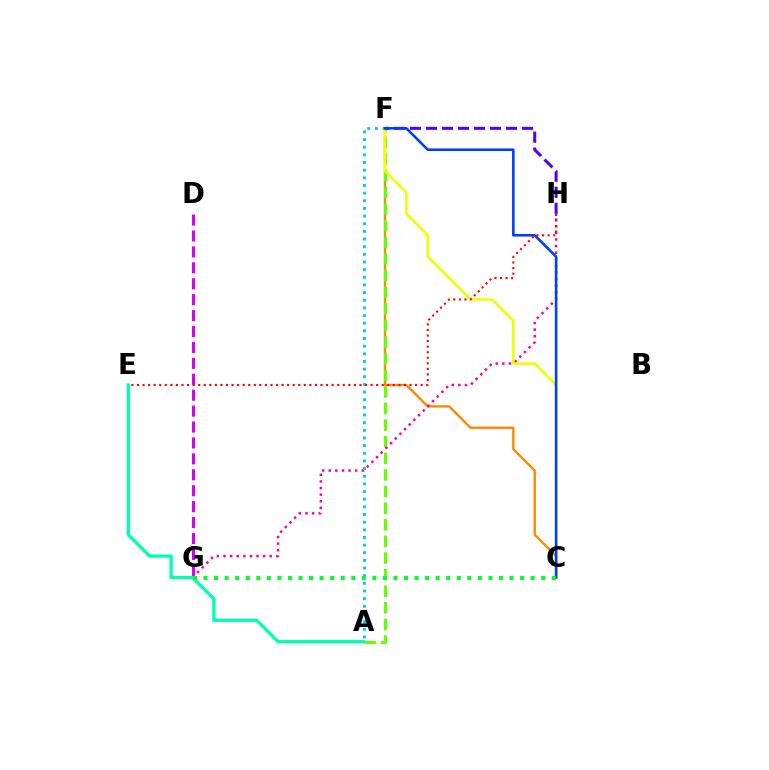{('C', 'F'): [{'color': '#ff8800', 'line_style': 'solid', 'thickness': 1.71}, {'color': '#eeff00', 'line_style': 'solid', 'thickness': 1.86}, {'color': '#003fff', 'line_style': 'solid', 'thickness': 1.87}], ('A', 'F'): [{'color': '#00c7ff', 'line_style': 'dotted', 'thickness': 2.08}, {'color': '#66ff00', 'line_style': 'dashed', 'thickness': 2.26}], ('G', 'H'): [{'color': '#ff00a0', 'line_style': 'dotted', 'thickness': 1.79}], ('F', 'H'): [{'color': '#4f00ff', 'line_style': 'dashed', 'thickness': 2.17}], ('A', 'E'): [{'color': '#00ffaf', 'line_style': 'solid', 'thickness': 2.36}], ('D', 'G'): [{'color': '#d600ff', 'line_style': 'dashed', 'thickness': 2.16}], ('E', 'H'): [{'color': '#ff0000', 'line_style': 'dotted', 'thickness': 1.51}], ('C', 'G'): [{'color': '#00ff27', 'line_style': 'dotted', 'thickness': 2.87}]}